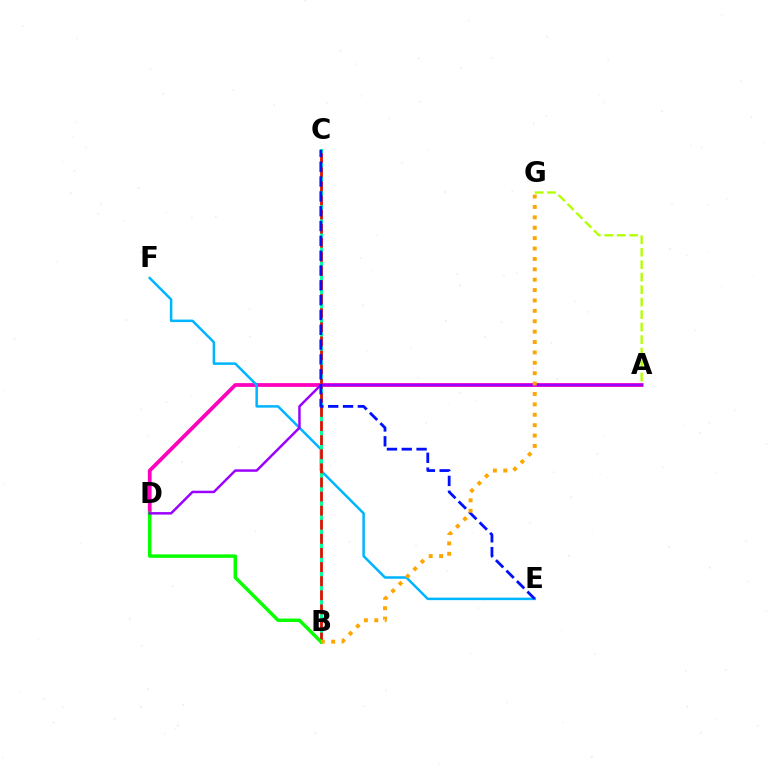{('A', 'D'): [{'color': '#ff00bd', 'line_style': 'solid', 'thickness': 2.71}, {'color': '#9b00ff', 'line_style': 'solid', 'thickness': 1.78}], ('A', 'G'): [{'color': '#b3ff00', 'line_style': 'dashed', 'thickness': 1.7}], ('E', 'F'): [{'color': '#00b5ff', 'line_style': 'solid', 'thickness': 1.8}], ('B', 'C'): [{'color': '#00ff9d', 'line_style': 'solid', 'thickness': 2.09}, {'color': '#ff0000', 'line_style': 'dashed', 'thickness': 1.92}], ('B', 'D'): [{'color': '#08ff00', 'line_style': 'solid', 'thickness': 2.49}], ('C', 'E'): [{'color': '#0010ff', 'line_style': 'dashed', 'thickness': 2.01}], ('B', 'G'): [{'color': '#ffa500', 'line_style': 'dotted', 'thickness': 2.82}]}